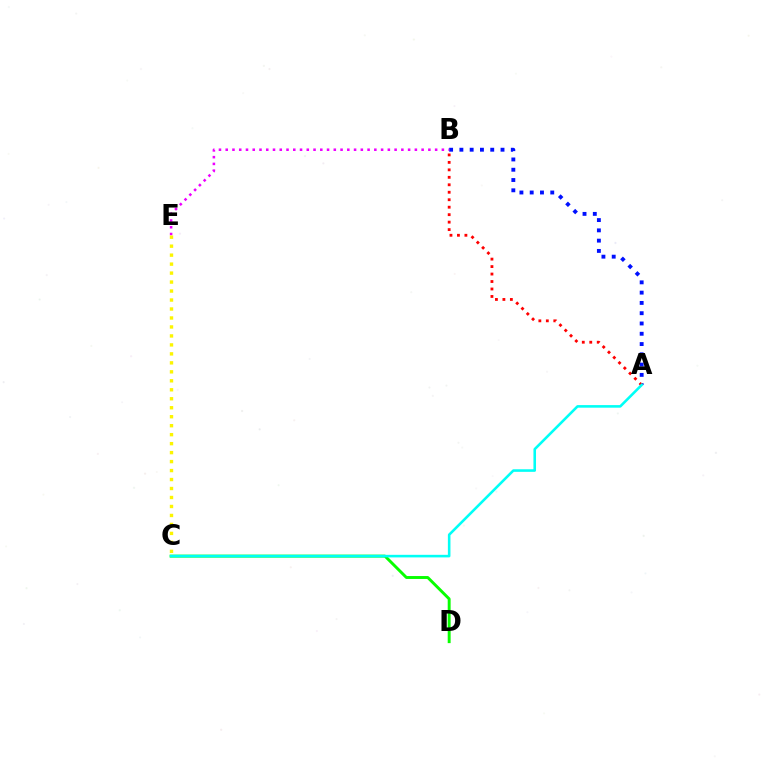{('C', 'D'): [{'color': '#08ff00', 'line_style': 'solid', 'thickness': 2.1}], ('A', 'B'): [{'color': '#0010ff', 'line_style': 'dotted', 'thickness': 2.79}, {'color': '#ff0000', 'line_style': 'dotted', 'thickness': 2.03}], ('B', 'E'): [{'color': '#ee00ff', 'line_style': 'dotted', 'thickness': 1.84}], ('C', 'E'): [{'color': '#fcf500', 'line_style': 'dotted', 'thickness': 2.44}], ('A', 'C'): [{'color': '#00fff6', 'line_style': 'solid', 'thickness': 1.86}]}